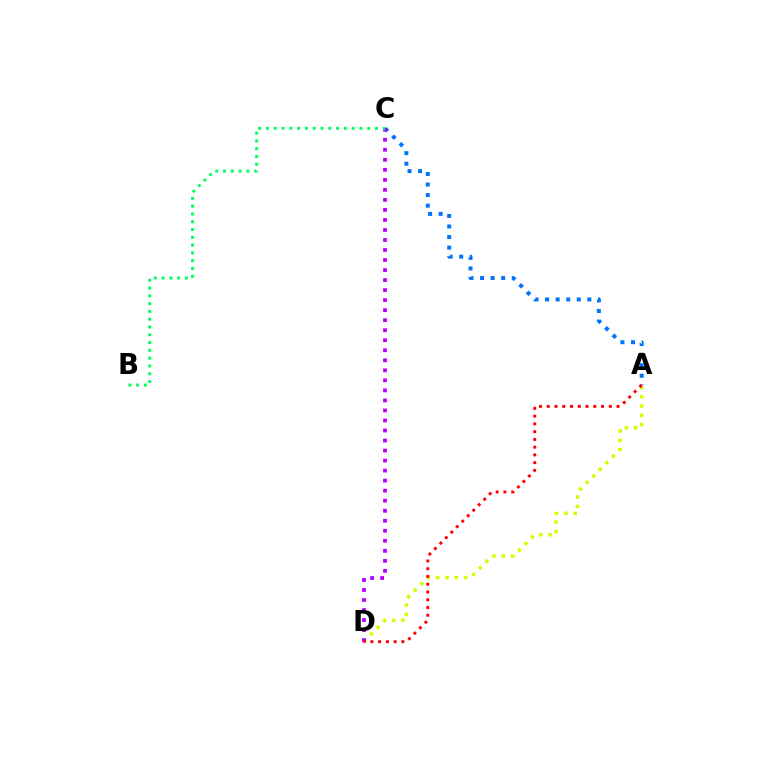{('A', 'C'): [{'color': '#0074ff', 'line_style': 'dotted', 'thickness': 2.87}], ('A', 'D'): [{'color': '#d1ff00', 'line_style': 'dotted', 'thickness': 2.52}, {'color': '#ff0000', 'line_style': 'dotted', 'thickness': 2.11}], ('C', 'D'): [{'color': '#b900ff', 'line_style': 'dotted', 'thickness': 2.72}], ('B', 'C'): [{'color': '#00ff5c', 'line_style': 'dotted', 'thickness': 2.12}]}